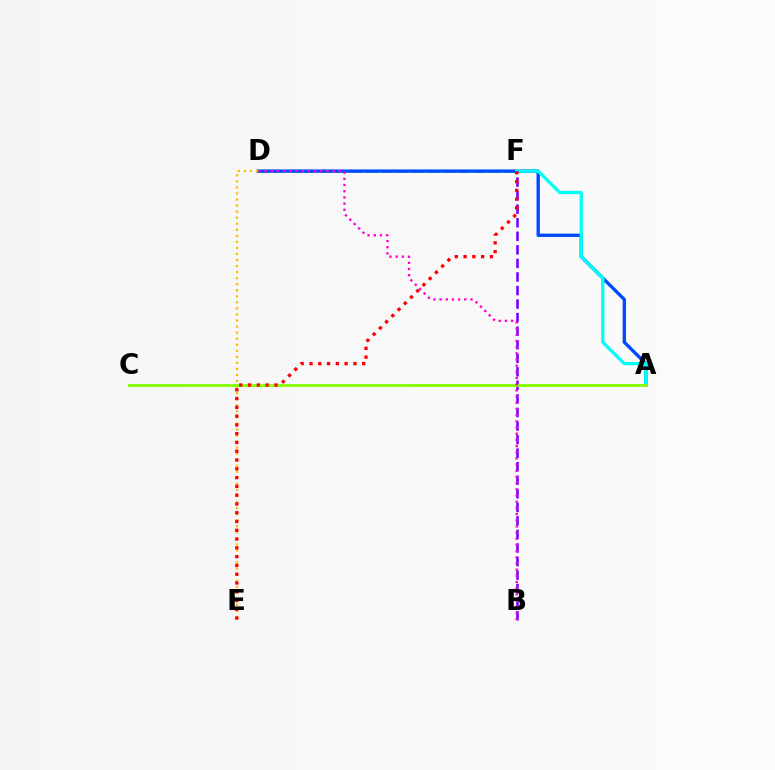{('D', 'F'): [{'color': '#00ff39', 'line_style': 'dashed', 'thickness': 2.09}], ('A', 'D'): [{'color': '#004bff', 'line_style': 'solid', 'thickness': 2.41}], ('D', 'E'): [{'color': '#ffbd00', 'line_style': 'dotted', 'thickness': 1.64}], ('A', 'F'): [{'color': '#00fff6', 'line_style': 'solid', 'thickness': 2.37}], ('B', 'F'): [{'color': '#7200ff', 'line_style': 'dashed', 'thickness': 1.84}], ('A', 'C'): [{'color': '#84ff00', 'line_style': 'solid', 'thickness': 2.04}], ('E', 'F'): [{'color': '#ff0000', 'line_style': 'dotted', 'thickness': 2.39}], ('B', 'D'): [{'color': '#ff00cf', 'line_style': 'dotted', 'thickness': 1.68}]}